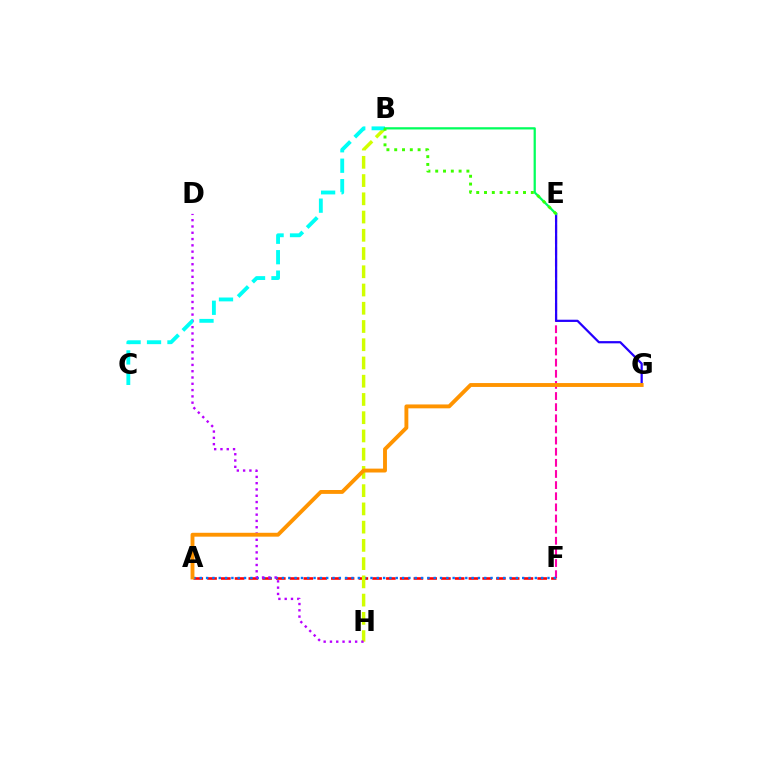{('E', 'F'): [{'color': '#ff00ac', 'line_style': 'dashed', 'thickness': 1.51}], ('A', 'F'): [{'color': '#ff0000', 'line_style': 'dashed', 'thickness': 1.87}, {'color': '#0074ff', 'line_style': 'dotted', 'thickness': 1.72}], ('B', 'H'): [{'color': '#d1ff00', 'line_style': 'dashed', 'thickness': 2.48}], ('D', 'H'): [{'color': '#b900ff', 'line_style': 'dotted', 'thickness': 1.71}], ('E', 'G'): [{'color': '#2500ff', 'line_style': 'solid', 'thickness': 1.6}], ('B', 'C'): [{'color': '#00fff6', 'line_style': 'dashed', 'thickness': 2.78}], ('A', 'G'): [{'color': '#ff9400', 'line_style': 'solid', 'thickness': 2.79}], ('B', 'E'): [{'color': '#00ff5c', 'line_style': 'solid', 'thickness': 1.62}, {'color': '#3dff00', 'line_style': 'dotted', 'thickness': 2.12}]}